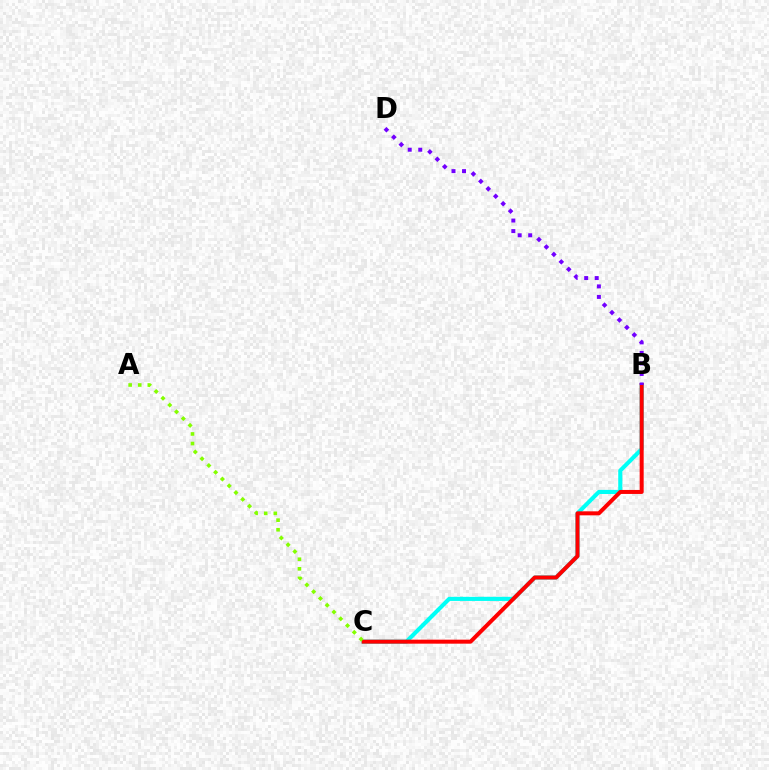{('B', 'C'): [{'color': '#00fff6', 'line_style': 'solid', 'thickness': 2.95}, {'color': '#ff0000', 'line_style': 'solid', 'thickness': 2.88}], ('A', 'C'): [{'color': '#84ff00', 'line_style': 'dotted', 'thickness': 2.6}], ('B', 'D'): [{'color': '#7200ff', 'line_style': 'dotted', 'thickness': 2.86}]}